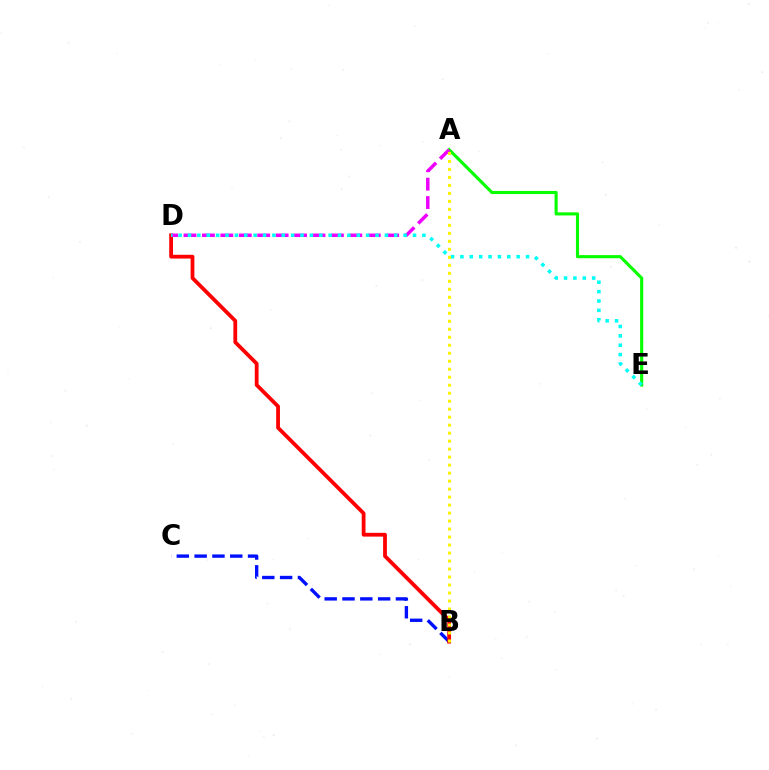{('B', 'C'): [{'color': '#0010ff', 'line_style': 'dashed', 'thickness': 2.42}], ('B', 'D'): [{'color': '#ff0000', 'line_style': 'solid', 'thickness': 2.73}], ('A', 'E'): [{'color': '#08ff00', 'line_style': 'solid', 'thickness': 2.24}], ('A', 'D'): [{'color': '#ee00ff', 'line_style': 'dashed', 'thickness': 2.5}], ('D', 'E'): [{'color': '#00fff6', 'line_style': 'dotted', 'thickness': 2.55}], ('A', 'B'): [{'color': '#fcf500', 'line_style': 'dotted', 'thickness': 2.17}]}